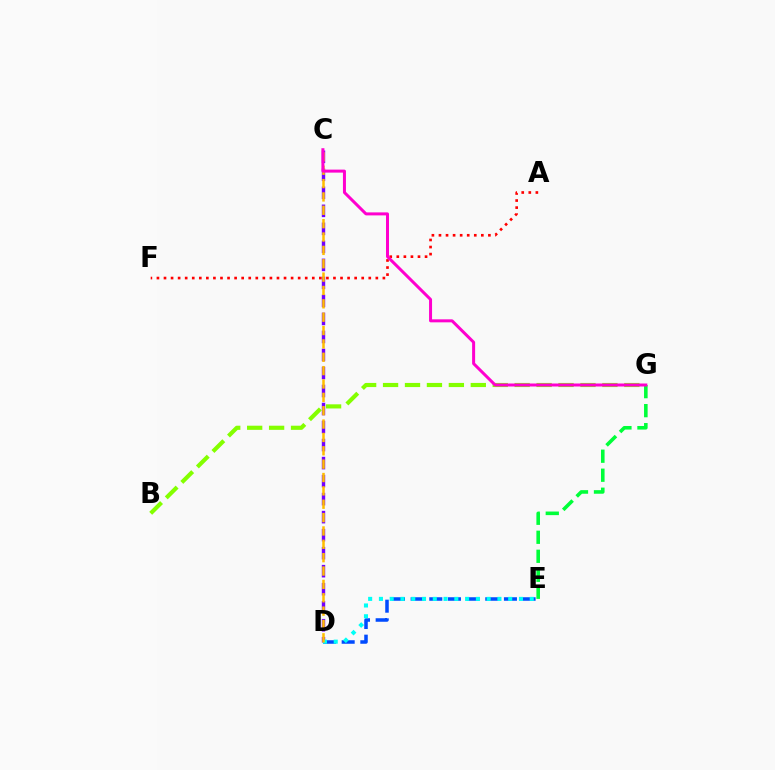{('D', 'E'): [{'color': '#004bff', 'line_style': 'dashed', 'thickness': 2.53}, {'color': '#00fff6', 'line_style': 'dotted', 'thickness': 2.93}], ('C', 'D'): [{'color': '#7200ff', 'line_style': 'dashed', 'thickness': 2.45}, {'color': '#ffbd00', 'line_style': 'dashed', 'thickness': 1.82}], ('E', 'G'): [{'color': '#00ff39', 'line_style': 'dashed', 'thickness': 2.58}], ('A', 'F'): [{'color': '#ff0000', 'line_style': 'dotted', 'thickness': 1.92}], ('B', 'G'): [{'color': '#84ff00', 'line_style': 'dashed', 'thickness': 2.98}], ('C', 'G'): [{'color': '#ff00cf', 'line_style': 'solid', 'thickness': 2.16}]}